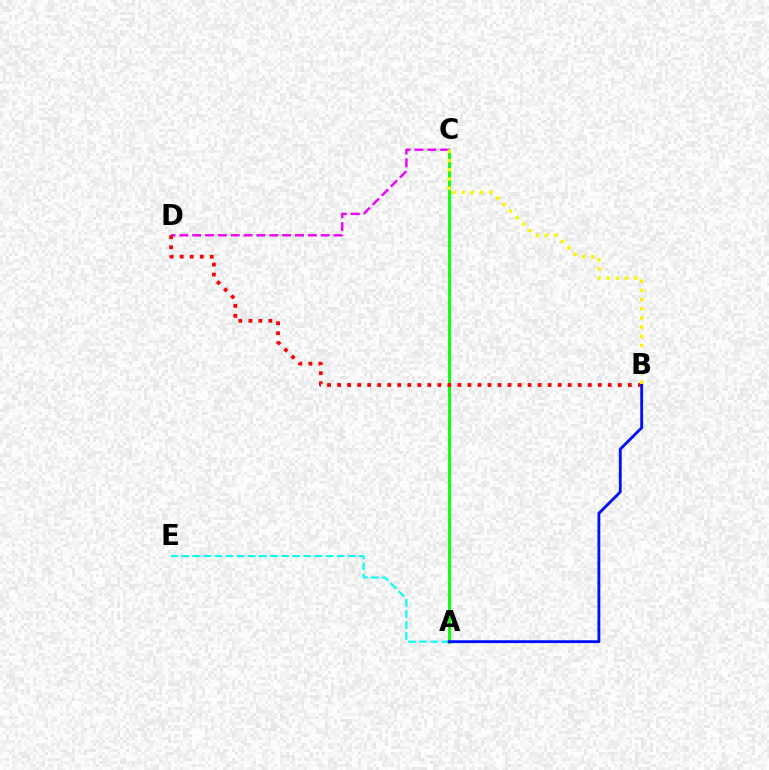{('C', 'D'): [{'color': '#ee00ff', 'line_style': 'dashed', 'thickness': 1.75}], ('A', 'C'): [{'color': '#08ff00', 'line_style': 'solid', 'thickness': 2.02}], ('B', 'D'): [{'color': '#ff0000', 'line_style': 'dotted', 'thickness': 2.72}], ('A', 'E'): [{'color': '#00fff6', 'line_style': 'dashed', 'thickness': 1.51}], ('A', 'B'): [{'color': '#0010ff', 'line_style': 'solid', 'thickness': 2.06}], ('B', 'C'): [{'color': '#fcf500', 'line_style': 'dotted', 'thickness': 2.49}]}